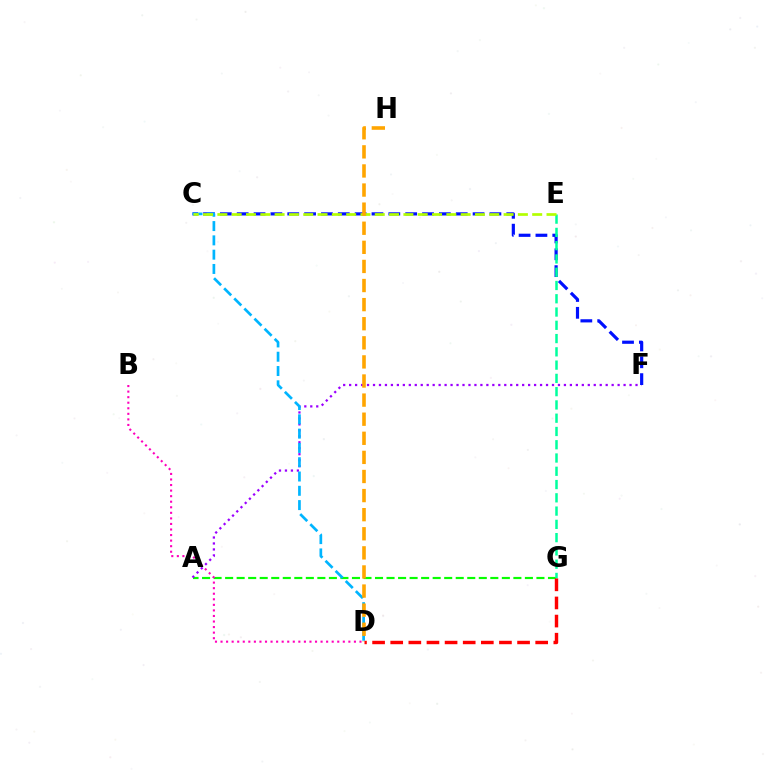{('A', 'G'): [{'color': '#08ff00', 'line_style': 'dashed', 'thickness': 1.57}], ('A', 'F'): [{'color': '#9b00ff', 'line_style': 'dotted', 'thickness': 1.62}], ('B', 'D'): [{'color': '#ff00bd', 'line_style': 'dotted', 'thickness': 1.51}], ('C', 'F'): [{'color': '#0010ff', 'line_style': 'dashed', 'thickness': 2.29}], ('E', 'G'): [{'color': '#00ff9d', 'line_style': 'dashed', 'thickness': 1.8}], ('C', 'D'): [{'color': '#00b5ff', 'line_style': 'dashed', 'thickness': 1.94}], ('C', 'E'): [{'color': '#b3ff00', 'line_style': 'dashed', 'thickness': 1.94}], ('D', 'H'): [{'color': '#ffa500', 'line_style': 'dashed', 'thickness': 2.59}], ('D', 'G'): [{'color': '#ff0000', 'line_style': 'dashed', 'thickness': 2.46}]}